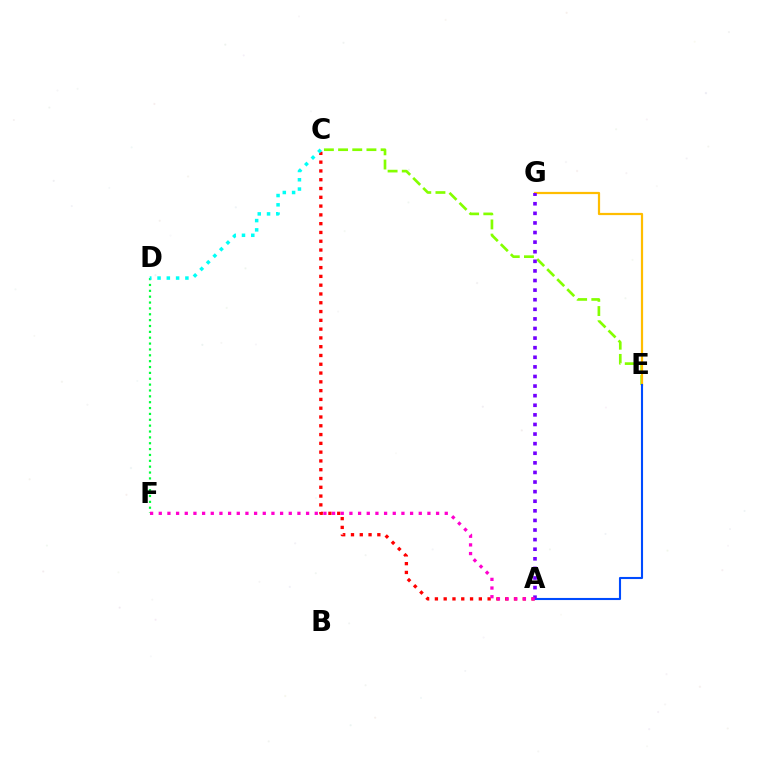{('D', 'F'): [{'color': '#00ff39', 'line_style': 'dotted', 'thickness': 1.59}], ('A', 'C'): [{'color': '#ff0000', 'line_style': 'dotted', 'thickness': 2.39}], ('C', 'E'): [{'color': '#84ff00', 'line_style': 'dashed', 'thickness': 1.93}], ('E', 'G'): [{'color': '#ffbd00', 'line_style': 'solid', 'thickness': 1.6}], ('A', 'E'): [{'color': '#004bff', 'line_style': 'solid', 'thickness': 1.51}], ('A', 'G'): [{'color': '#7200ff', 'line_style': 'dotted', 'thickness': 2.61}], ('A', 'F'): [{'color': '#ff00cf', 'line_style': 'dotted', 'thickness': 2.35}], ('C', 'D'): [{'color': '#00fff6', 'line_style': 'dotted', 'thickness': 2.52}]}